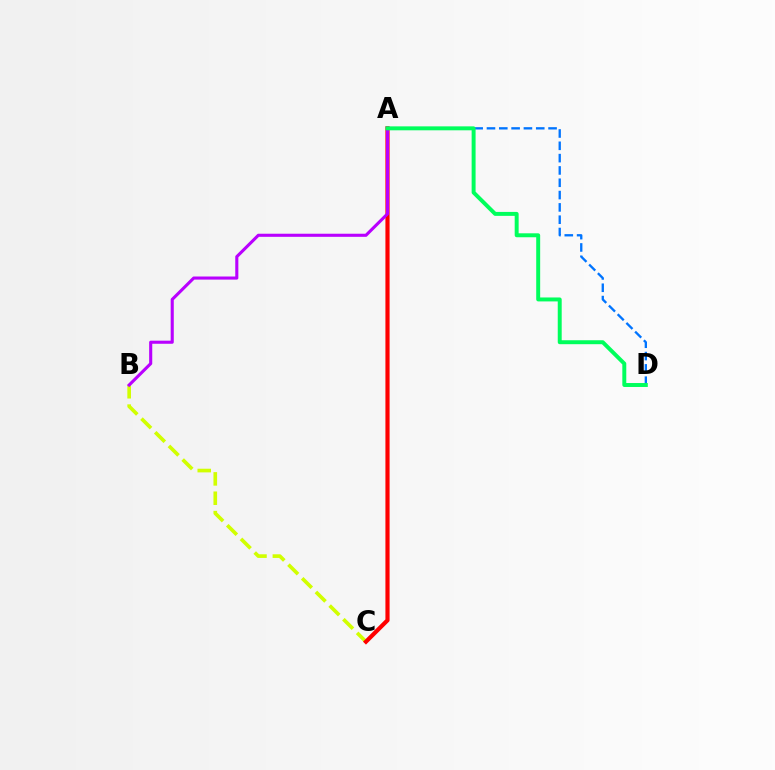{('A', 'D'): [{'color': '#0074ff', 'line_style': 'dashed', 'thickness': 1.67}, {'color': '#00ff5c', 'line_style': 'solid', 'thickness': 2.84}], ('B', 'C'): [{'color': '#d1ff00', 'line_style': 'dashed', 'thickness': 2.63}], ('A', 'C'): [{'color': '#ff0000', 'line_style': 'solid', 'thickness': 3.0}], ('A', 'B'): [{'color': '#b900ff', 'line_style': 'solid', 'thickness': 2.23}]}